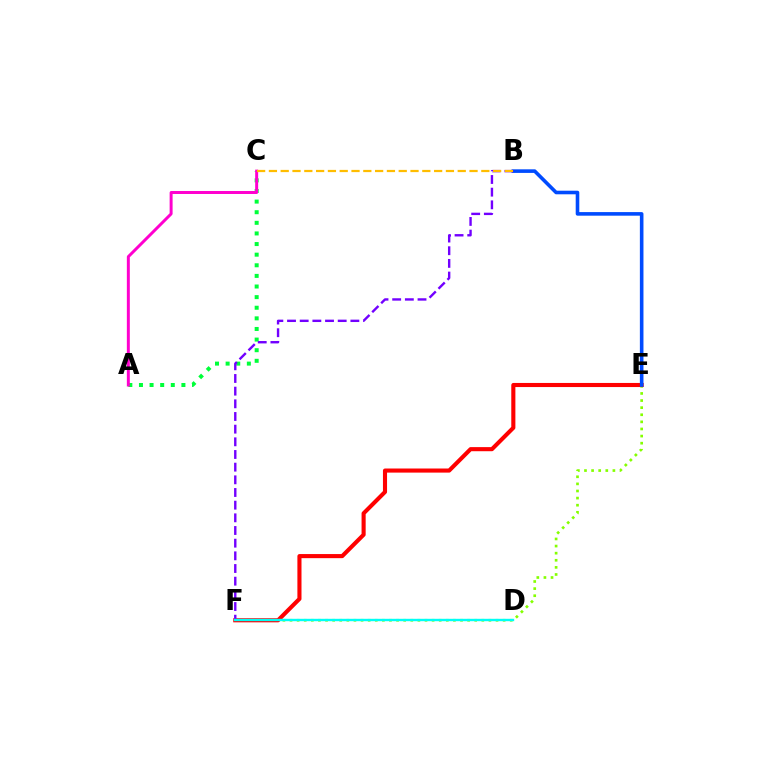{('A', 'C'): [{'color': '#00ff39', 'line_style': 'dotted', 'thickness': 2.88}, {'color': '#ff00cf', 'line_style': 'solid', 'thickness': 2.14}], ('E', 'F'): [{'color': '#84ff00', 'line_style': 'dotted', 'thickness': 1.93}, {'color': '#ff0000', 'line_style': 'solid', 'thickness': 2.95}], ('B', 'E'): [{'color': '#004bff', 'line_style': 'solid', 'thickness': 2.59}], ('B', 'F'): [{'color': '#7200ff', 'line_style': 'dashed', 'thickness': 1.72}], ('B', 'C'): [{'color': '#ffbd00', 'line_style': 'dashed', 'thickness': 1.6}], ('D', 'F'): [{'color': '#00fff6', 'line_style': 'solid', 'thickness': 1.72}]}